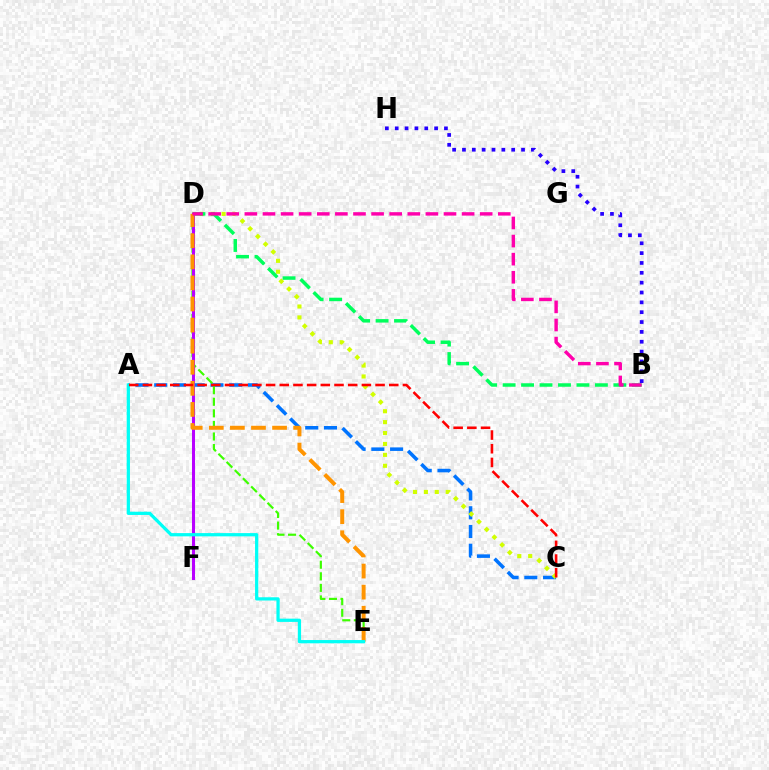{('A', 'C'): [{'color': '#0074ff', 'line_style': 'dashed', 'thickness': 2.55}, {'color': '#ff0000', 'line_style': 'dashed', 'thickness': 1.86}], ('D', 'E'): [{'color': '#3dff00', 'line_style': 'dashed', 'thickness': 1.57}, {'color': '#ff9400', 'line_style': 'dashed', 'thickness': 2.86}], ('C', 'D'): [{'color': '#d1ff00', 'line_style': 'dotted', 'thickness': 2.96}], ('B', 'D'): [{'color': '#00ff5c', 'line_style': 'dashed', 'thickness': 2.51}, {'color': '#ff00ac', 'line_style': 'dashed', 'thickness': 2.46}], ('D', 'F'): [{'color': '#b900ff', 'line_style': 'solid', 'thickness': 2.19}], ('B', 'H'): [{'color': '#2500ff', 'line_style': 'dotted', 'thickness': 2.68}], ('A', 'E'): [{'color': '#00fff6', 'line_style': 'solid', 'thickness': 2.34}]}